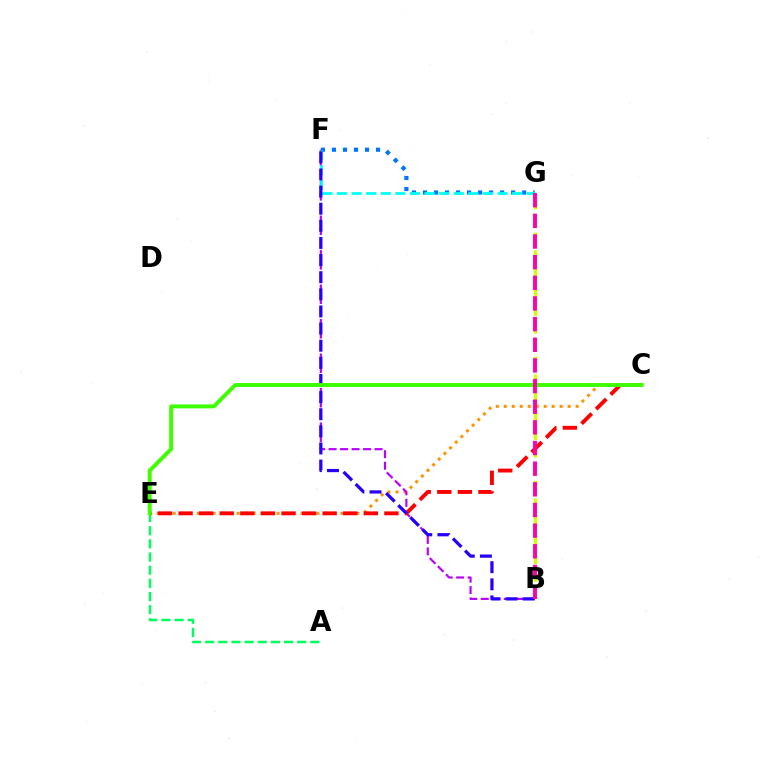{('F', 'G'): [{'color': '#0074ff', 'line_style': 'dotted', 'thickness': 3.0}, {'color': '#00fff6', 'line_style': 'dashed', 'thickness': 1.98}], ('C', 'E'): [{'color': '#ff9400', 'line_style': 'dotted', 'thickness': 2.17}, {'color': '#ff0000', 'line_style': 'dashed', 'thickness': 2.8}, {'color': '#3dff00', 'line_style': 'solid', 'thickness': 2.82}], ('B', 'F'): [{'color': '#b900ff', 'line_style': 'dashed', 'thickness': 1.56}, {'color': '#2500ff', 'line_style': 'dashed', 'thickness': 2.33}], ('A', 'E'): [{'color': '#00ff5c', 'line_style': 'dashed', 'thickness': 1.79}], ('B', 'G'): [{'color': '#d1ff00', 'line_style': 'dashed', 'thickness': 2.41}, {'color': '#ff00ac', 'line_style': 'dashed', 'thickness': 2.81}]}